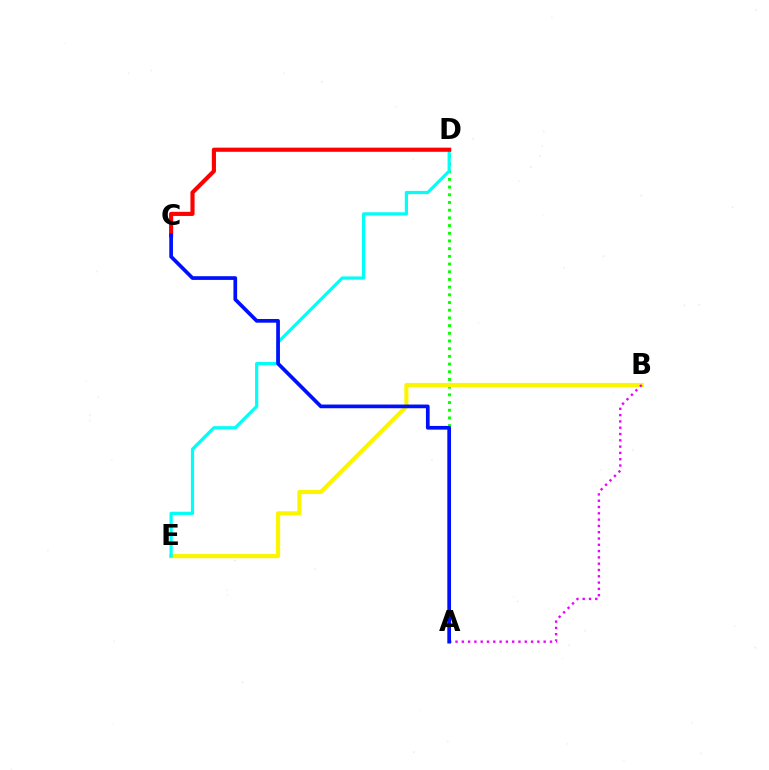{('A', 'D'): [{'color': '#08ff00', 'line_style': 'dotted', 'thickness': 2.09}], ('B', 'E'): [{'color': '#fcf500', 'line_style': 'solid', 'thickness': 2.99}], ('D', 'E'): [{'color': '#00fff6', 'line_style': 'solid', 'thickness': 2.32}], ('A', 'B'): [{'color': '#ee00ff', 'line_style': 'dotted', 'thickness': 1.71}], ('C', 'D'): [{'color': '#ff0000', 'line_style': 'solid', 'thickness': 2.97}], ('A', 'C'): [{'color': '#0010ff', 'line_style': 'solid', 'thickness': 2.66}]}